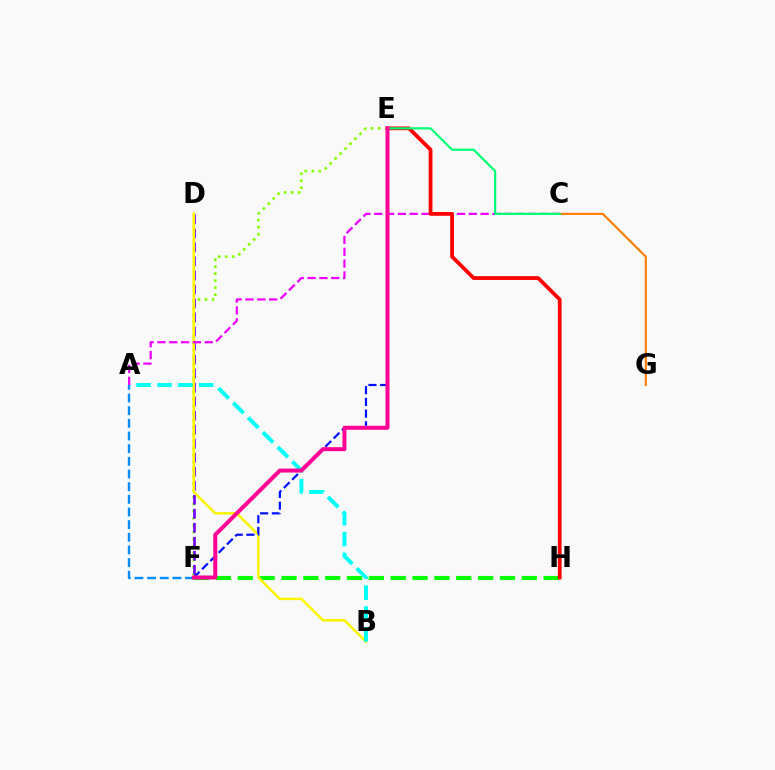{('E', 'F'): [{'color': '#84ff00', 'line_style': 'dotted', 'thickness': 1.9}, {'color': '#0010ff', 'line_style': 'dashed', 'thickness': 1.59}, {'color': '#ff0094', 'line_style': 'solid', 'thickness': 2.87}], ('F', 'H'): [{'color': '#08ff00', 'line_style': 'dashed', 'thickness': 2.97}], ('D', 'F'): [{'color': '#7200ff', 'line_style': 'dashed', 'thickness': 1.9}], ('B', 'D'): [{'color': '#fcf500', 'line_style': 'solid', 'thickness': 1.81}], ('A', 'B'): [{'color': '#00fff6', 'line_style': 'dashed', 'thickness': 2.83}], ('A', 'F'): [{'color': '#008cff', 'line_style': 'dashed', 'thickness': 1.72}], ('A', 'C'): [{'color': '#ee00ff', 'line_style': 'dashed', 'thickness': 1.61}], ('E', 'H'): [{'color': '#ff0000', 'line_style': 'solid', 'thickness': 2.71}], ('C', 'G'): [{'color': '#ff7c00', 'line_style': 'solid', 'thickness': 1.53}], ('C', 'E'): [{'color': '#00ff74', 'line_style': 'solid', 'thickness': 1.58}]}